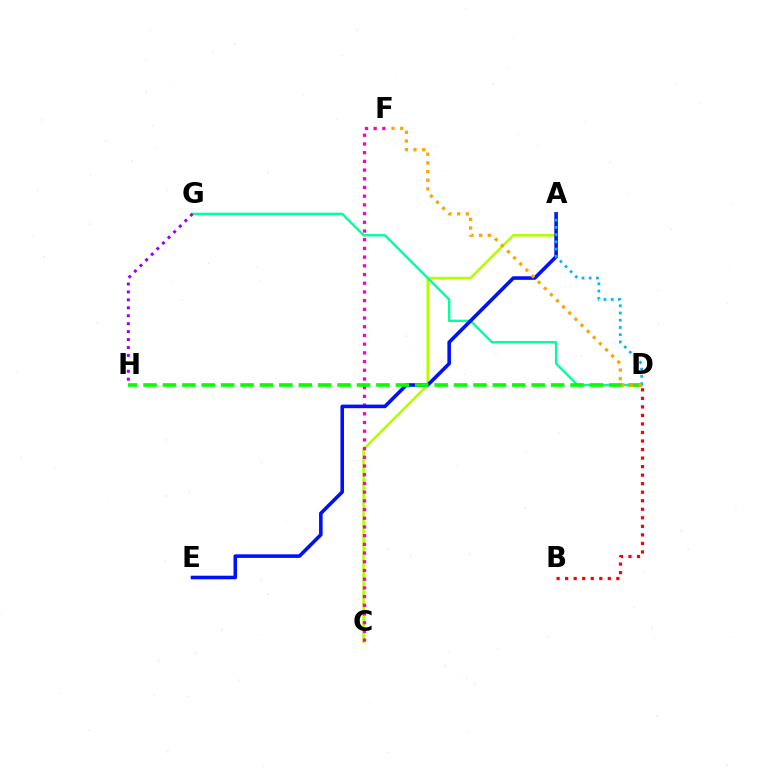{('A', 'C'): [{'color': '#b3ff00', 'line_style': 'solid', 'thickness': 1.86}], ('D', 'G'): [{'color': '#00ff9d', 'line_style': 'solid', 'thickness': 1.73}], ('C', 'F'): [{'color': '#ff00bd', 'line_style': 'dotted', 'thickness': 2.36}], ('A', 'E'): [{'color': '#0010ff', 'line_style': 'solid', 'thickness': 2.58}], ('B', 'D'): [{'color': '#ff0000', 'line_style': 'dotted', 'thickness': 2.32}], ('A', 'D'): [{'color': '#00b5ff', 'line_style': 'dotted', 'thickness': 1.96}], ('G', 'H'): [{'color': '#9b00ff', 'line_style': 'dotted', 'thickness': 2.16}], ('D', 'H'): [{'color': '#08ff00', 'line_style': 'dashed', 'thickness': 2.64}], ('D', 'F'): [{'color': '#ffa500', 'line_style': 'dotted', 'thickness': 2.35}]}